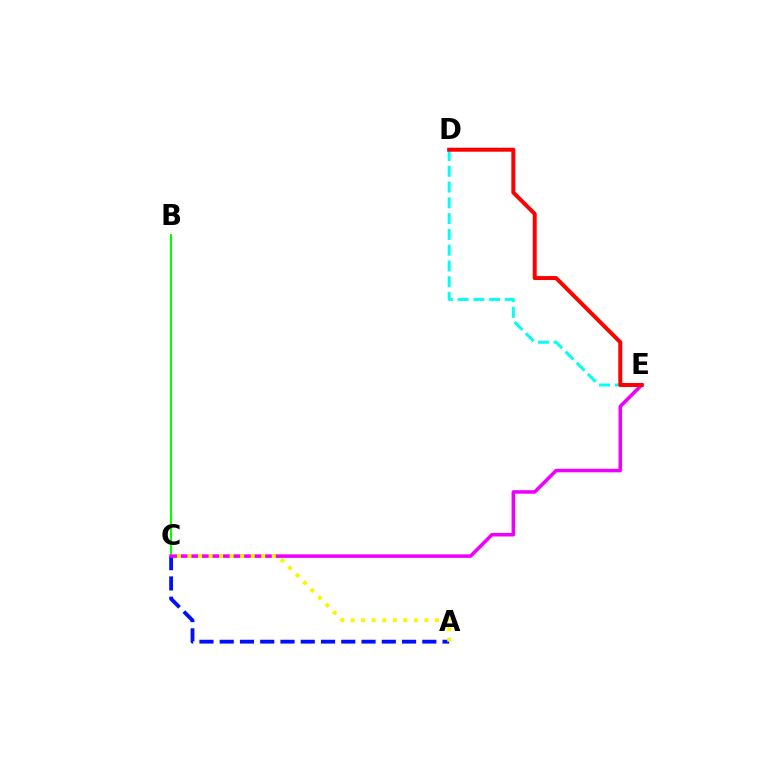{('D', 'E'): [{'color': '#00fff6', 'line_style': 'dashed', 'thickness': 2.14}, {'color': '#ff0000', 'line_style': 'solid', 'thickness': 2.87}], ('B', 'C'): [{'color': '#08ff00', 'line_style': 'solid', 'thickness': 1.51}], ('A', 'C'): [{'color': '#0010ff', 'line_style': 'dashed', 'thickness': 2.75}, {'color': '#fcf500', 'line_style': 'dotted', 'thickness': 2.86}], ('C', 'E'): [{'color': '#ee00ff', 'line_style': 'solid', 'thickness': 2.55}]}